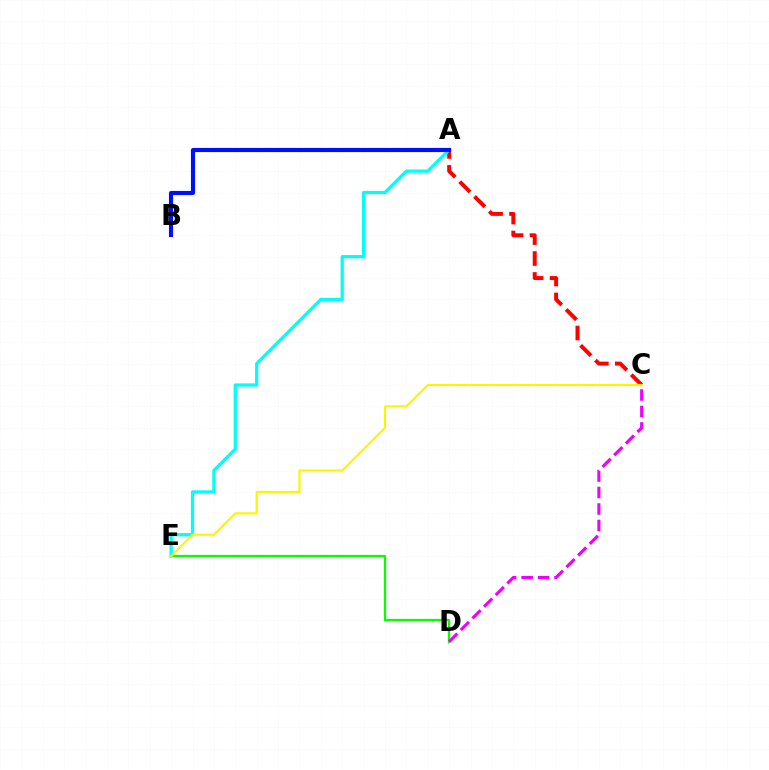{('A', 'C'): [{'color': '#ff0000', 'line_style': 'dashed', 'thickness': 2.85}], ('D', 'E'): [{'color': '#08ff00', 'line_style': 'solid', 'thickness': 1.63}], ('A', 'E'): [{'color': '#00fff6', 'line_style': 'solid', 'thickness': 2.34}], ('C', 'D'): [{'color': '#ee00ff', 'line_style': 'dashed', 'thickness': 2.24}], ('C', 'E'): [{'color': '#fcf500', 'line_style': 'solid', 'thickness': 1.55}], ('A', 'B'): [{'color': '#0010ff', 'line_style': 'solid', 'thickness': 2.97}]}